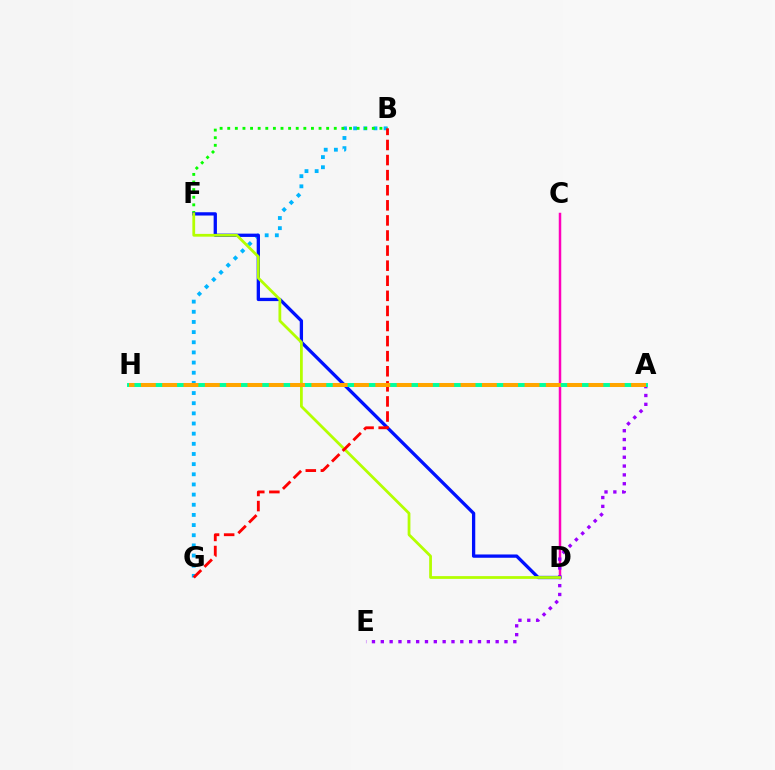{('B', 'G'): [{'color': '#00b5ff', 'line_style': 'dotted', 'thickness': 2.76}, {'color': '#ff0000', 'line_style': 'dashed', 'thickness': 2.05}], ('C', 'D'): [{'color': '#ff00bd', 'line_style': 'solid', 'thickness': 1.79}], ('B', 'F'): [{'color': '#08ff00', 'line_style': 'dotted', 'thickness': 2.07}], ('A', 'E'): [{'color': '#9b00ff', 'line_style': 'dotted', 'thickness': 2.4}], ('D', 'F'): [{'color': '#0010ff', 'line_style': 'solid', 'thickness': 2.37}, {'color': '#b3ff00', 'line_style': 'solid', 'thickness': 1.99}], ('A', 'H'): [{'color': '#00ff9d', 'line_style': 'solid', 'thickness': 2.84}, {'color': '#ffa500', 'line_style': 'dashed', 'thickness': 2.9}]}